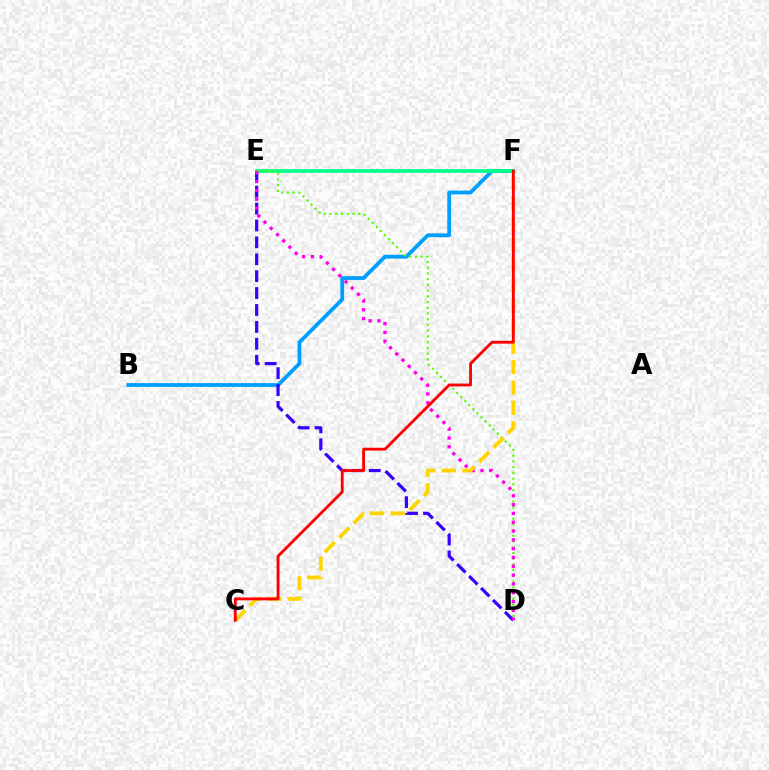{('B', 'F'): [{'color': '#009eff', 'line_style': 'solid', 'thickness': 2.72}], ('E', 'F'): [{'color': '#00ff86', 'line_style': 'solid', 'thickness': 2.61}], ('D', 'E'): [{'color': '#4fff00', 'line_style': 'dotted', 'thickness': 1.56}, {'color': '#3700ff', 'line_style': 'dashed', 'thickness': 2.3}, {'color': '#ff00ed', 'line_style': 'dotted', 'thickness': 2.39}], ('C', 'F'): [{'color': '#ffd500', 'line_style': 'dashed', 'thickness': 2.77}, {'color': '#ff0000', 'line_style': 'solid', 'thickness': 2.04}]}